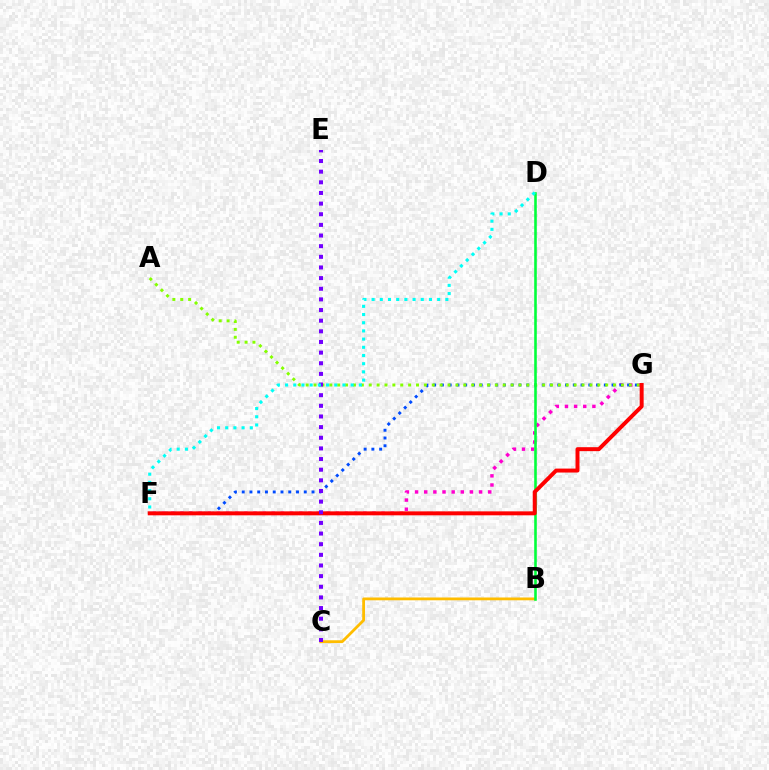{('F', 'G'): [{'color': '#ff00cf', 'line_style': 'dotted', 'thickness': 2.49}, {'color': '#004bff', 'line_style': 'dotted', 'thickness': 2.11}, {'color': '#ff0000', 'line_style': 'solid', 'thickness': 2.85}], ('B', 'C'): [{'color': '#ffbd00', 'line_style': 'solid', 'thickness': 2.01}], ('A', 'G'): [{'color': '#84ff00', 'line_style': 'dotted', 'thickness': 2.14}], ('B', 'D'): [{'color': '#00ff39', 'line_style': 'solid', 'thickness': 1.86}], ('C', 'E'): [{'color': '#7200ff', 'line_style': 'dotted', 'thickness': 2.89}], ('D', 'F'): [{'color': '#00fff6', 'line_style': 'dotted', 'thickness': 2.23}]}